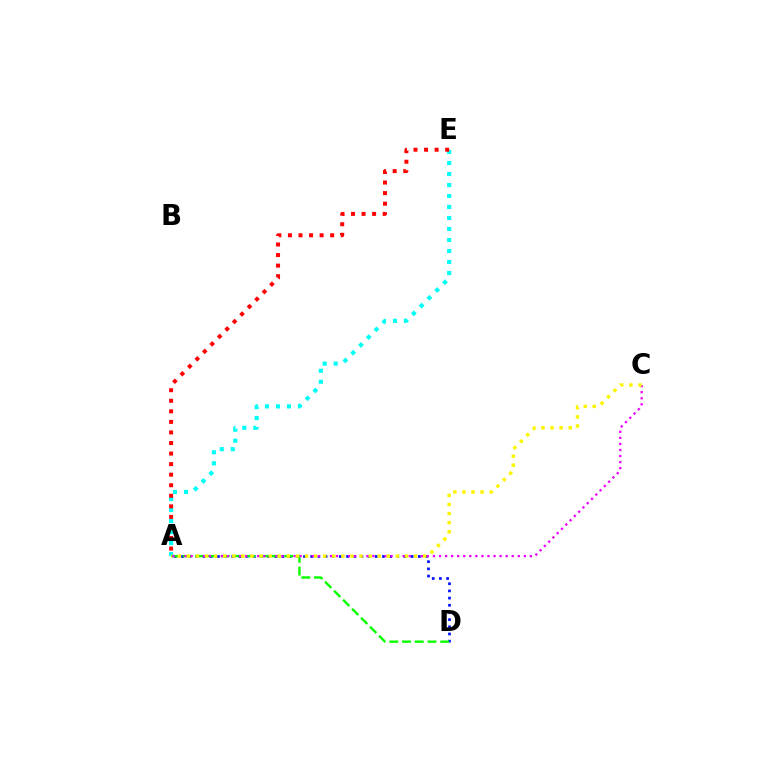{('A', 'D'): [{'color': '#0010ff', 'line_style': 'dotted', 'thickness': 1.95}, {'color': '#08ff00', 'line_style': 'dashed', 'thickness': 1.73}], ('A', 'E'): [{'color': '#00fff6', 'line_style': 'dotted', 'thickness': 2.99}, {'color': '#ff0000', 'line_style': 'dotted', 'thickness': 2.87}], ('A', 'C'): [{'color': '#ee00ff', 'line_style': 'dotted', 'thickness': 1.65}, {'color': '#fcf500', 'line_style': 'dotted', 'thickness': 2.47}]}